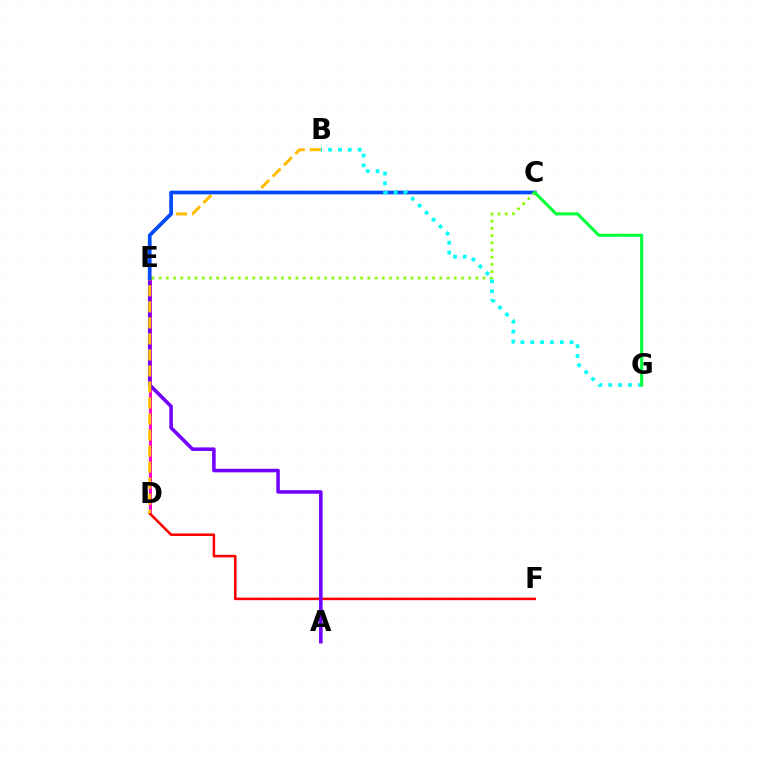{('D', 'E'): [{'color': '#ff00cf', 'line_style': 'solid', 'thickness': 2.17}], ('D', 'F'): [{'color': '#ff0000', 'line_style': 'solid', 'thickness': 1.83}], ('A', 'E'): [{'color': '#7200ff', 'line_style': 'solid', 'thickness': 2.55}], ('B', 'D'): [{'color': '#ffbd00', 'line_style': 'dashed', 'thickness': 2.18}], ('C', 'E'): [{'color': '#004bff', 'line_style': 'solid', 'thickness': 2.66}, {'color': '#84ff00', 'line_style': 'dotted', 'thickness': 1.96}], ('B', 'G'): [{'color': '#00fff6', 'line_style': 'dotted', 'thickness': 2.67}], ('C', 'G'): [{'color': '#00ff39', 'line_style': 'solid', 'thickness': 2.19}]}